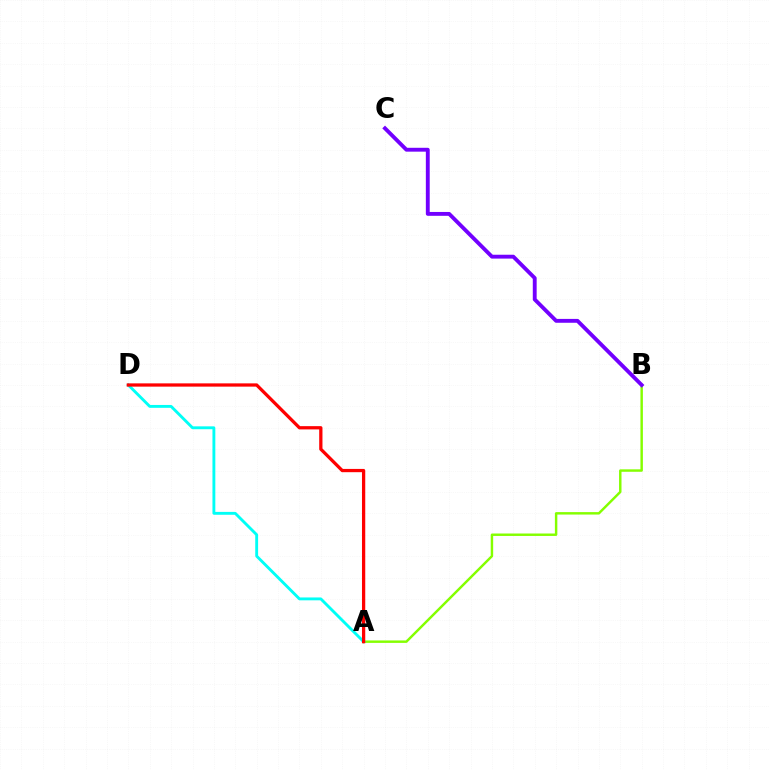{('A', 'B'): [{'color': '#84ff00', 'line_style': 'solid', 'thickness': 1.76}], ('B', 'C'): [{'color': '#7200ff', 'line_style': 'solid', 'thickness': 2.78}], ('A', 'D'): [{'color': '#00fff6', 'line_style': 'solid', 'thickness': 2.07}, {'color': '#ff0000', 'line_style': 'solid', 'thickness': 2.35}]}